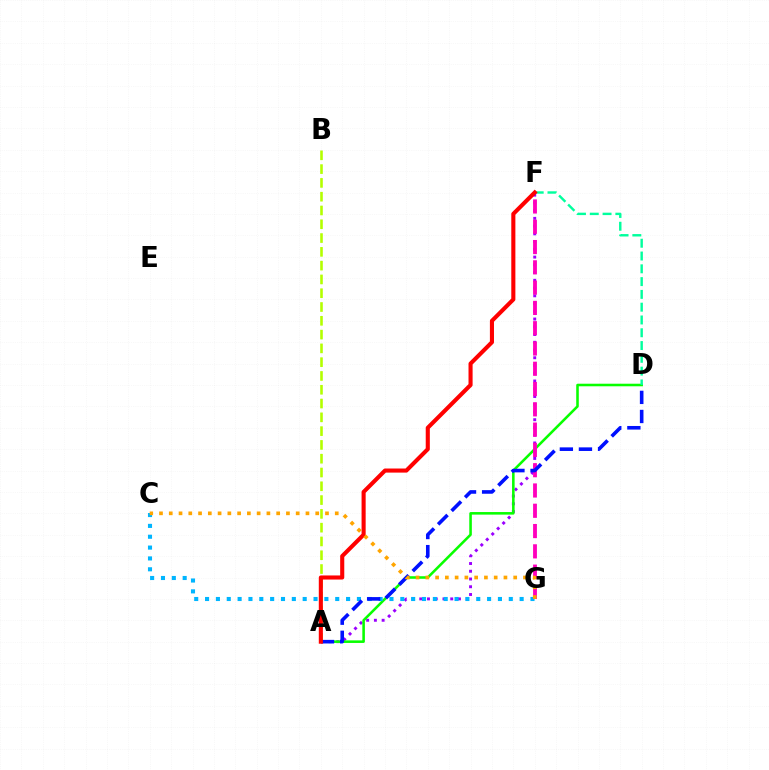{('A', 'F'): [{'color': '#9b00ff', 'line_style': 'dotted', 'thickness': 2.1}, {'color': '#ff0000', 'line_style': 'solid', 'thickness': 2.95}], ('A', 'D'): [{'color': '#08ff00', 'line_style': 'solid', 'thickness': 1.85}, {'color': '#0010ff', 'line_style': 'dashed', 'thickness': 2.59}], ('C', 'G'): [{'color': '#00b5ff', 'line_style': 'dotted', 'thickness': 2.95}, {'color': '#ffa500', 'line_style': 'dotted', 'thickness': 2.65}], ('D', 'F'): [{'color': '#00ff9d', 'line_style': 'dashed', 'thickness': 1.74}], ('F', 'G'): [{'color': '#ff00bd', 'line_style': 'dashed', 'thickness': 2.76}], ('A', 'B'): [{'color': '#b3ff00', 'line_style': 'dashed', 'thickness': 1.87}]}